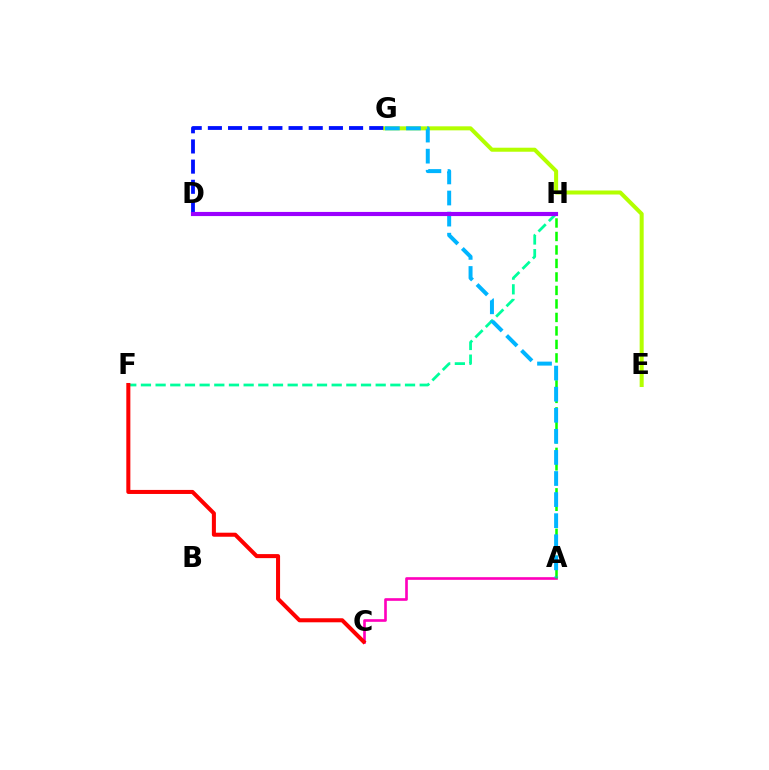{('E', 'G'): [{'color': '#b3ff00', 'line_style': 'solid', 'thickness': 2.9}], ('D', 'G'): [{'color': '#0010ff', 'line_style': 'dashed', 'thickness': 2.74}], ('A', 'C'): [{'color': '#ff00bd', 'line_style': 'solid', 'thickness': 1.91}], ('A', 'H'): [{'color': '#08ff00', 'line_style': 'dashed', 'thickness': 1.83}], ('D', 'H'): [{'color': '#ffa500', 'line_style': 'solid', 'thickness': 2.8}, {'color': '#9b00ff', 'line_style': 'solid', 'thickness': 2.98}], ('F', 'H'): [{'color': '#00ff9d', 'line_style': 'dashed', 'thickness': 1.99}], ('A', 'G'): [{'color': '#00b5ff', 'line_style': 'dashed', 'thickness': 2.86}], ('C', 'F'): [{'color': '#ff0000', 'line_style': 'solid', 'thickness': 2.91}]}